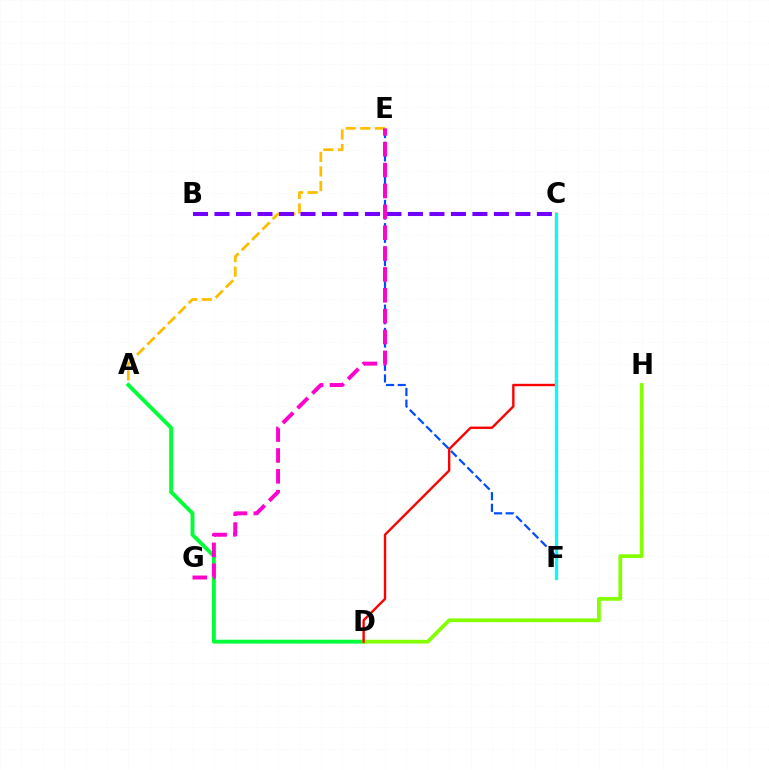{('E', 'F'): [{'color': '#004bff', 'line_style': 'dashed', 'thickness': 1.58}], ('A', 'E'): [{'color': '#ffbd00', 'line_style': 'dashed', 'thickness': 1.98}], ('B', 'C'): [{'color': '#7200ff', 'line_style': 'dashed', 'thickness': 2.92}], ('A', 'D'): [{'color': '#00ff39', 'line_style': 'solid', 'thickness': 2.79}], ('E', 'G'): [{'color': '#ff00cf', 'line_style': 'dashed', 'thickness': 2.83}], ('D', 'H'): [{'color': '#84ff00', 'line_style': 'solid', 'thickness': 2.7}], ('C', 'D'): [{'color': '#ff0000', 'line_style': 'solid', 'thickness': 1.71}], ('C', 'F'): [{'color': '#00fff6', 'line_style': 'solid', 'thickness': 2.34}]}